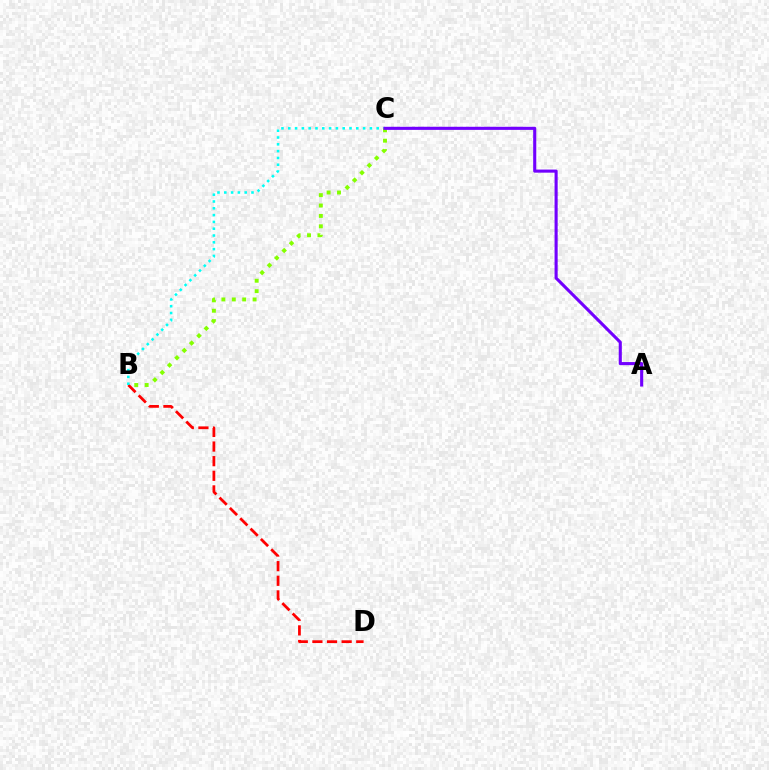{('B', 'D'): [{'color': '#ff0000', 'line_style': 'dashed', 'thickness': 1.99}], ('B', 'C'): [{'color': '#00fff6', 'line_style': 'dotted', 'thickness': 1.85}, {'color': '#84ff00', 'line_style': 'dotted', 'thickness': 2.82}], ('A', 'C'): [{'color': '#7200ff', 'line_style': 'solid', 'thickness': 2.23}]}